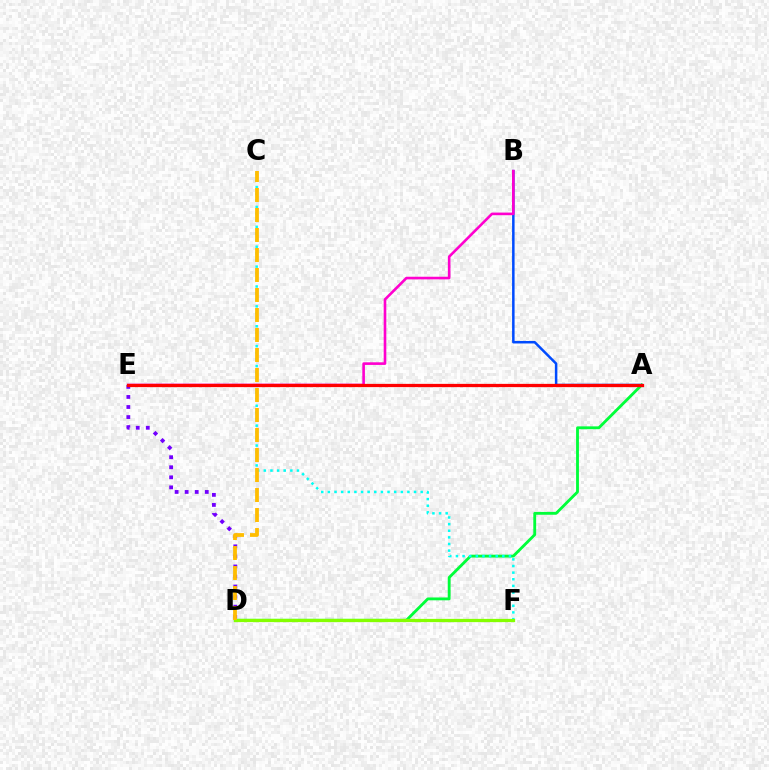{('D', 'E'): [{'color': '#7200ff', 'line_style': 'dotted', 'thickness': 2.73}], ('A', 'B'): [{'color': '#004bff', 'line_style': 'solid', 'thickness': 1.8}], ('A', 'D'): [{'color': '#00ff39', 'line_style': 'solid', 'thickness': 2.04}], ('B', 'E'): [{'color': '#ff00cf', 'line_style': 'solid', 'thickness': 1.89}], ('C', 'F'): [{'color': '#00fff6', 'line_style': 'dotted', 'thickness': 1.8}], ('A', 'E'): [{'color': '#ff0000', 'line_style': 'solid', 'thickness': 2.34}], ('D', 'F'): [{'color': '#84ff00', 'line_style': 'solid', 'thickness': 2.34}], ('C', 'D'): [{'color': '#ffbd00', 'line_style': 'dashed', 'thickness': 2.72}]}